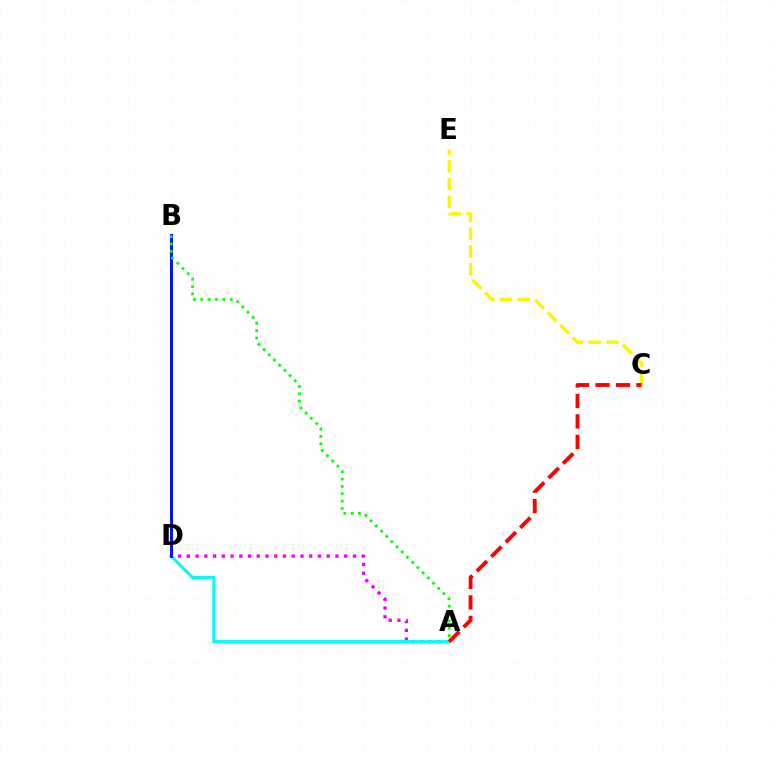{('A', 'D'): [{'color': '#ee00ff', 'line_style': 'dotted', 'thickness': 2.38}, {'color': '#00fff6', 'line_style': 'solid', 'thickness': 2.3}], ('C', 'E'): [{'color': '#fcf500', 'line_style': 'dashed', 'thickness': 2.41}], ('B', 'D'): [{'color': '#0010ff', 'line_style': 'solid', 'thickness': 2.13}], ('A', 'B'): [{'color': '#08ff00', 'line_style': 'dotted', 'thickness': 2.0}], ('A', 'C'): [{'color': '#ff0000', 'line_style': 'dashed', 'thickness': 2.78}]}